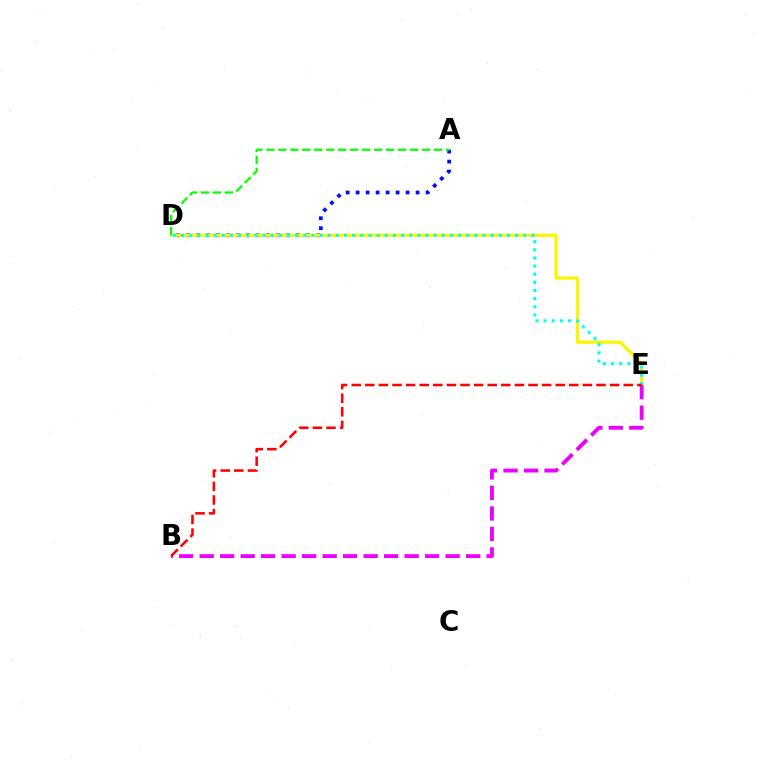{('A', 'D'): [{'color': '#0010ff', 'line_style': 'dotted', 'thickness': 2.71}, {'color': '#08ff00', 'line_style': 'dashed', 'thickness': 1.63}], ('D', 'E'): [{'color': '#fcf500', 'line_style': 'solid', 'thickness': 2.32}, {'color': '#00fff6', 'line_style': 'dotted', 'thickness': 2.21}], ('B', 'E'): [{'color': '#ee00ff', 'line_style': 'dashed', 'thickness': 2.78}, {'color': '#ff0000', 'line_style': 'dashed', 'thickness': 1.85}]}